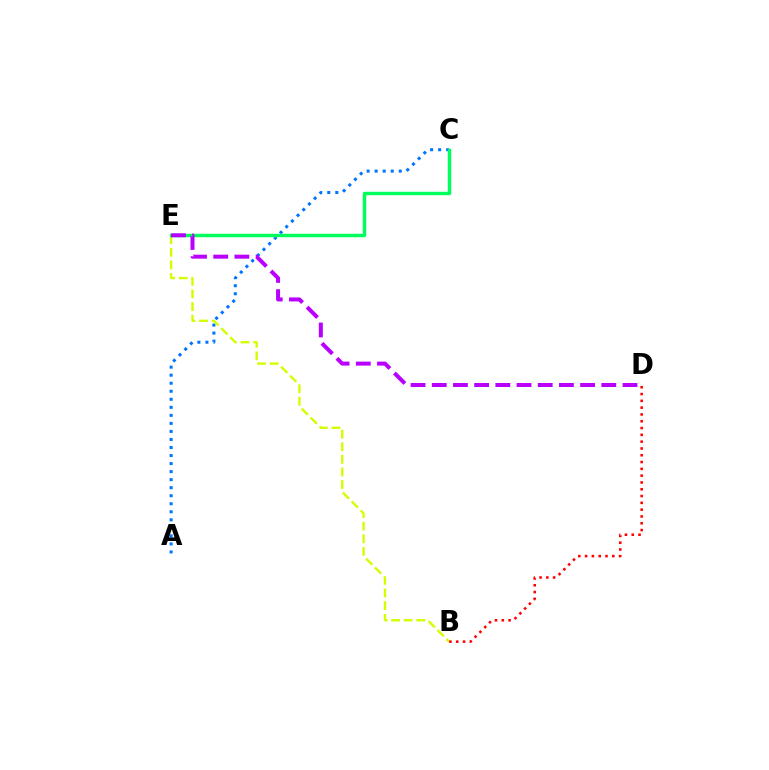{('A', 'C'): [{'color': '#0074ff', 'line_style': 'dotted', 'thickness': 2.18}], ('B', 'E'): [{'color': '#d1ff00', 'line_style': 'dashed', 'thickness': 1.71}], ('C', 'E'): [{'color': '#00ff5c', 'line_style': 'solid', 'thickness': 2.47}], ('D', 'E'): [{'color': '#b900ff', 'line_style': 'dashed', 'thickness': 2.88}], ('B', 'D'): [{'color': '#ff0000', 'line_style': 'dotted', 'thickness': 1.85}]}